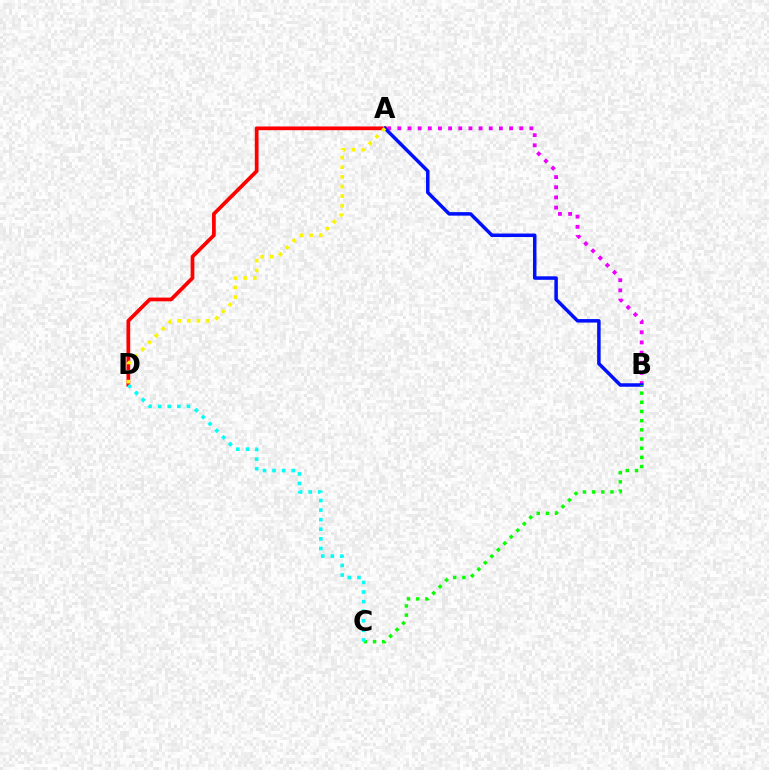{('A', 'D'): [{'color': '#ff0000', 'line_style': 'solid', 'thickness': 2.69}, {'color': '#fcf500', 'line_style': 'dotted', 'thickness': 2.61}], ('A', 'B'): [{'color': '#ee00ff', 'line_style': 'dotted', 'thickness': 2.76}, {'color': '#0010ff', 'line_style': 'solid', 'thickness': 2.52}], ('B', 'C'): [{'color': '#08ff00', 'line_style': 'dotted', 'thickness': 2.49}], ('C', 'D'): [{'color': '#00fff6', 'line_style': 'dotted', 'thickness': 2.61}]}